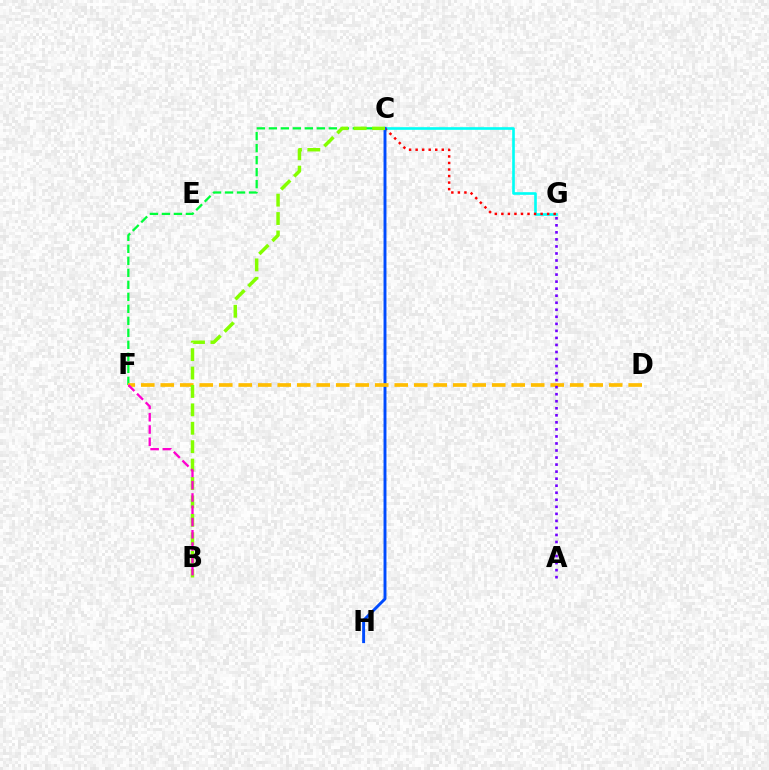{('C', 'F'): [{'color': '#00ff39', 'line_style': 'dashed', 'thickness': 1.63}], ('C', 'G'): [{'color': '#00fff6', 'line_style': 'solid', 'thickness': 1.9}, {'color': '#ff0000', 'line_style': 'dotted', 'thickness': 1.78}], ('C', 'H'): [{'color': '#004bff', 'line_style': 'solid', 'thickness': 2.11}], ('D', 'F'): [{'color': '#ffbd00', 'line_style': 'dashed', 'thickness': 2.65}], ('B', 'C'): [{'color': '#84ff00', 'line_style': 'dashed', 'thickness': 2.5}], ('B', 'F'): [{'color': '#ff00cf', 'line_style': 'dashed', 'thickness': 1.67}], ('A', 'G'): [{'color': '#7200ff', 'line_style': 'dotted', 'thickness': 1.91}]}